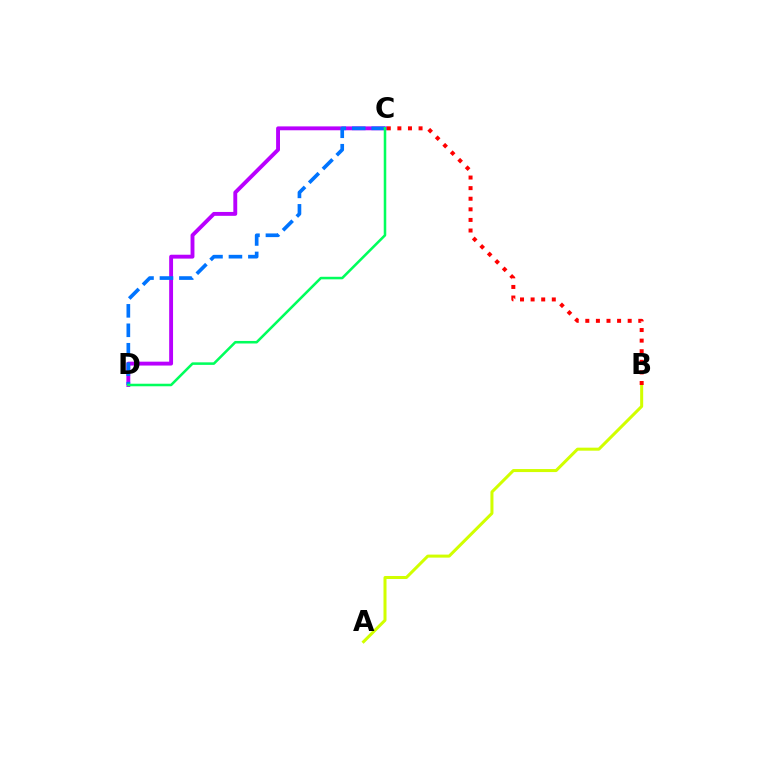{('A', 'B'): [{'color': '#d1ff00', 'line_style': 'solid', 'thickness': 2.18}], ('C', 'D'): [{'color': '#b900ff', 'line_style': 'solid', 'thickness': 2.79}, {'color': '#0074ff', 'line_style': 'dashed', 'thickness': 2.64}, {'color': '#00ff5c', 'line_style': 'solid', 'thickness': 1.83}], ('B', 'C'): [{'color': '#ff0000', 'line_style': 'dotted', 'thickness': 2.88}]}